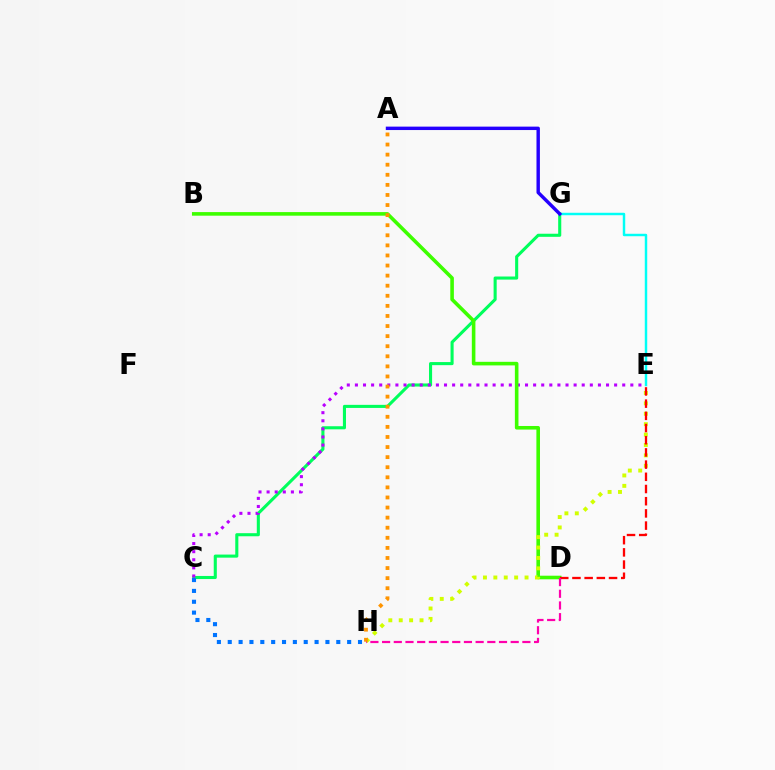{('C', 'G'): [{'color': '#00ff5c', 'line_style': 'solid', 'thickness': 2.22}], ('C', 'E'): [{'color': '#b900ff', 'line_style': 'dotted', 'thickness': 2.2}], ('B', 'D'): [{'color': '#3dff00', 'line_style': 'solid', 'thickness': 2.58}], ('E', 'H'): [{'color': '#d1ff00', 'line_style': 'dotted', 'thickness': 2.83}], ('C', 'H'): [{'color': '#0074ff', 'line_style': 'dotted', 'thickness': 2.95}], ('D', 'E'): [{'color': '#ff0000', 'line_style': 'dashed', 'thickness': 1.66}], ('D', 'H'): [{'color': '#ff00ac', 'line_style': 'dashed', 'thickness': 1.59}], ('E', 'G'): [{'color': '#00fff6', 'line_style': 'solid', 'thickness': 1.77}], ('A', 'H'): [{'color': '#ff9400', 'line_style': 'dotted', 'thickness': 2.74}], ('A', 'G'): [{'color': '#2500ff', 'line_style': 'solid', 'thickness': 2.46}]}